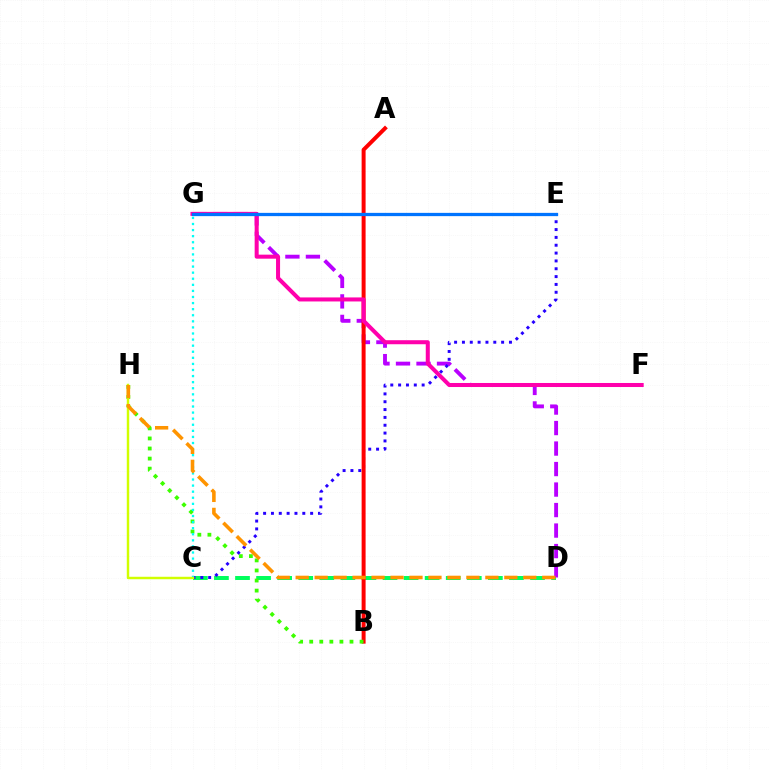{('C', 'D'): [{'color': '#00ff5c', 'line_style': 'dashed', 'thickness': 2.86}], ('D', 'G'): [{'color': '#b900ff', 'line_style': 'dashed', 'thickness': 2.79}], ('C', 'E'): [{'color': '#2500ff', 'line_style': 'dotted', 'thickness': 2.13}], ('A', 'B'): [{'color': '#ff0000', 'line_style': 'solid', 'thickness': 2.86}], ('B', 'H'): [{'color': '#3dff00', 'line_style': 'dotted', 'thickness': 2.74}], ('C', 'G'): [{'color': '#00fff6', 'line_style': 'dotted', 'thickness': 1.65}], ('C', 'H'): [{'color': '#d1ff00', 'line_style': 'solid', 'thickness': 1.77}], ('F', 'G'): [{'color': '#ff00ac', 'line_style': 'solid', 'thickness': 2.9}], ('E', 'G'): [{'color': '#0074ff', 'line_style': 'solid', 'thickness': 2.35}], ('D', 'H'): [{'color': '#ff9400', 'line_style': 'dashed', 'thickness': 2.58}]}